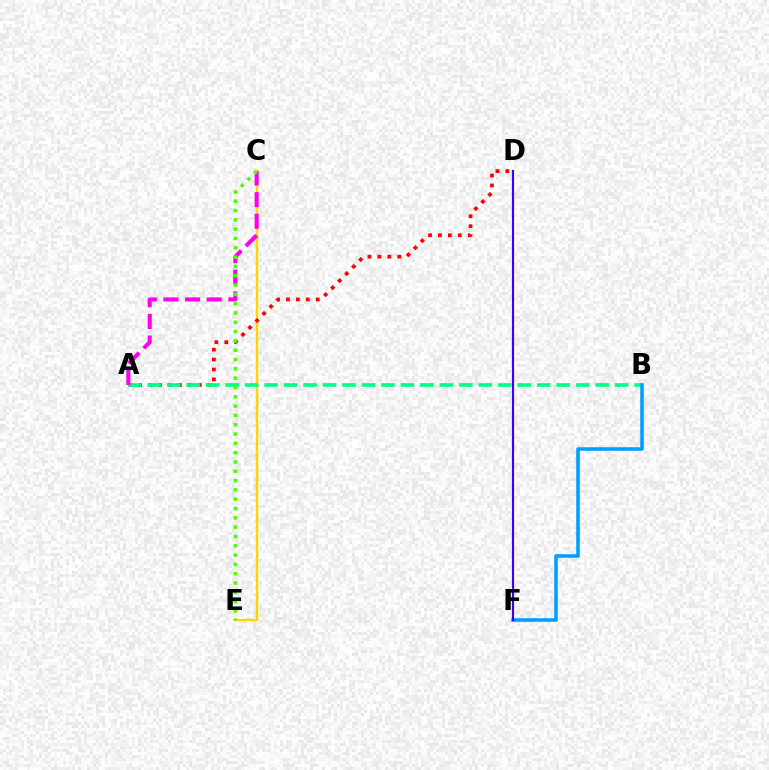{('C', 'E'): [{'color': '#ffd500', 'line_style': 'solid', 'thickness': 1.76}, {'color': '#4fff00', 'line_style': 'dotted', 'thickness': 2.53}], ('A', 'D'): [{'color': '#ff0000', 'line_style': 'dotted', 'thickness': 2.7}], ('A', 'B'): [{'color': '#00ff86', 'line_style': 'dashed', 'thickness': 2.65}], ('B', 'F'): [{'color': '#009eff', 'line_style': 'solid', 'thickness': 2.55}], ('A', 'C'): [{'color': '#ff00ed', 'line_style': 'dashed', 'thickness': 2.94}], ('D', 'F'): [{'color': '#3700ff', 'line_style': 'solid', 'thickness': 1.55}]}